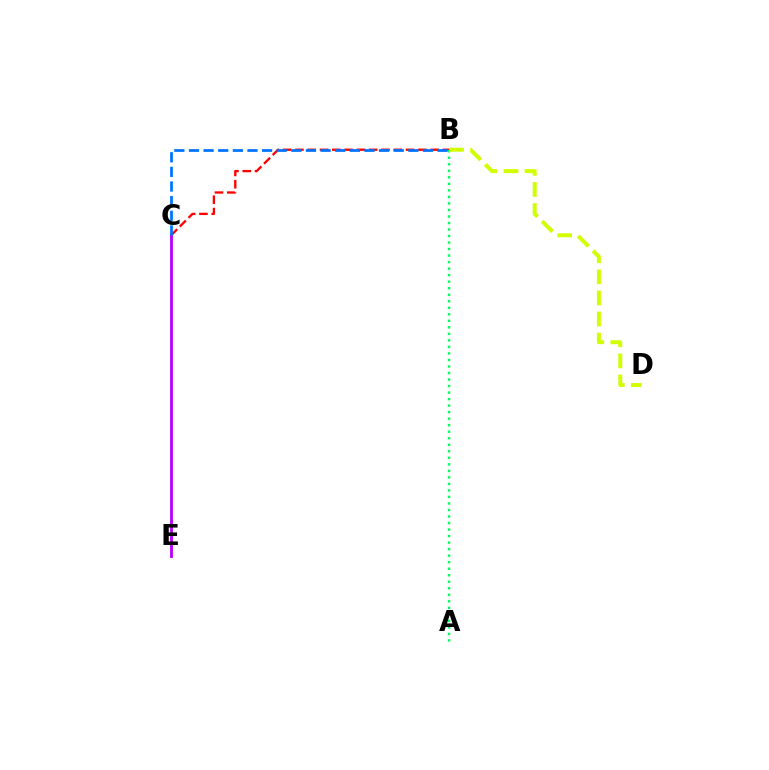{('C', 'E'): [{'color': '#b900ff', 'line_style': 'solid', 'thickness': 2.04}], ('B', 'C'): [{'color': '#ff0000', 'line_style': 'dashed', 'thickness': 1.67}, {'color': '#0074ff', 'line_style': 'dashed', 'thickness': 1.99}], ('A', 'B'): [{'color': '#00ff5c', 'line_style': 'dotted', 'thickness': 1.77}], ('B', 'D'): [{'color': '#d1ff00', 'line_style': 'dashed', 'thickness': 2.86}]}